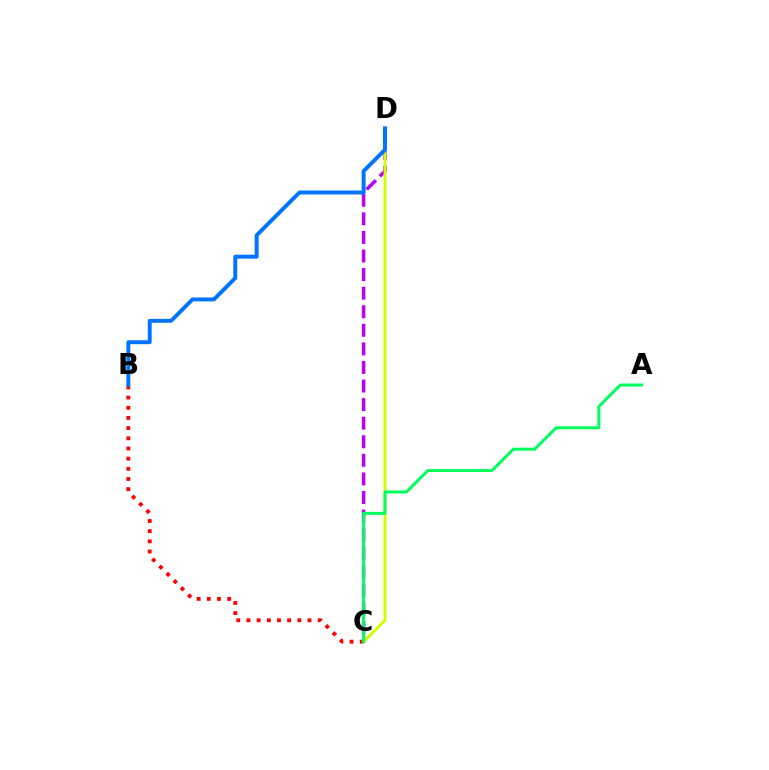{('B', 'C'): [{'color': '#ff0000', 'line_style': 'dotted', 'thickness': 2.76}], ('C', 'D'): [{'color': '#b900ff', 'line_style': 'dashed', 'thickness': 2.52}, {'color': '#d1ff00', 'line_style': 'solid', 'thickness': 2.1}], ('B', 'D'): [{'color': '#0074ff', 'line_style': 'solid', 'thickness': 2.83}], ('A', 'C'): [{'color': '#00ff5c', 'line_style': 'solid', 'thickness': 2.15}]}